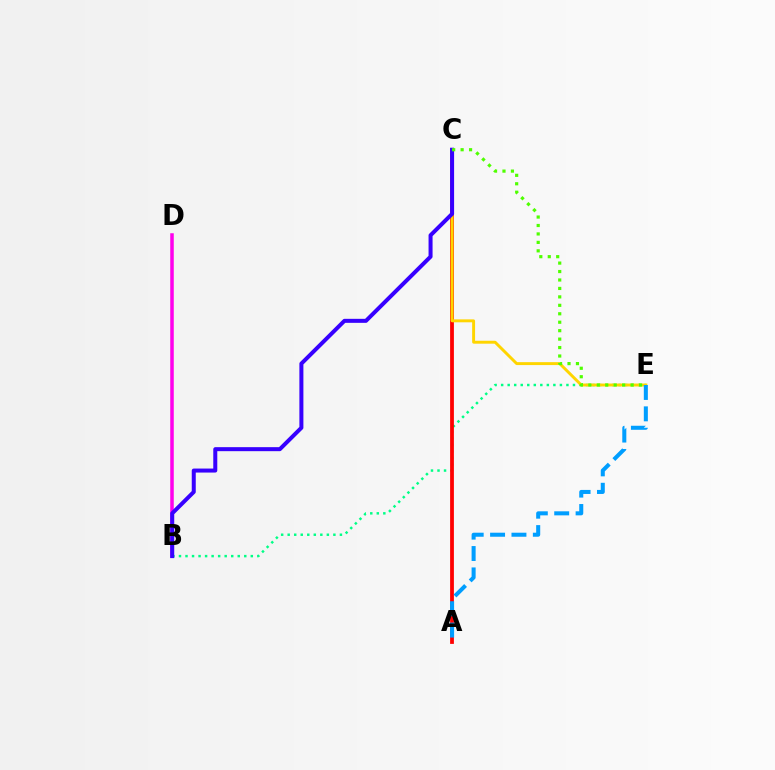{('B', 'D'): [{'color': '#ff00ed', 'line_style': 'solid', 'thickness': 2.54}], ('B', 'E'): [{'color': '#00ff86', 'line_style': 'dotted', 'thickness': 1.77}], ('A', 'C'): [{'color': '#ff0000', 'line_style': 'solid', 'thickness': 2.72}], ('C', 'E'): [{'color': '#ffd500', 'line_style': 'solid', 'thickness': 2.1}, {'color': '#4fff00', 'line_style': 'dotted', 'thickness': 2.29}], ('B', 'C'): [{'color': '#3700ff', 'line_style': 'solid', 'thickness': 2.89}], ('A', 'E'): [{'color': '#009eff', 'line_style': 'dashed', 'thickness': 2.9}]}